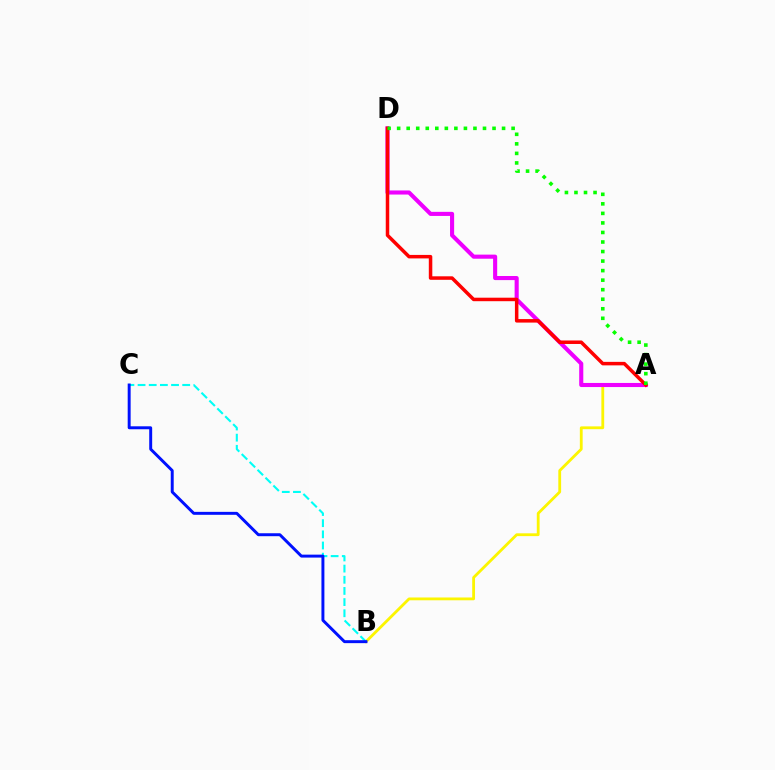{('A', 'B'): [{'color': '#fcf500', 'line_style': 'solid', 'thickness': 2.02}], ('A', 'D'): [{'color': '#ee00ff', 'line_style': 'solid', 'thickness': 2.95}, {'color': '#ff0000', 'line_style': 'solid', 'thickness': 2.52}, {'color': '#08ff00', 'line_style': 'dotted', 'thickness': 2.59}], ('B', 'C'): [{'color': '#00fff6', 'line_style': 'dashed', 'thickness': 1.52}, {'color': '#0010ff', 'line_style': 'solid', 'thickness': 2.12}]}